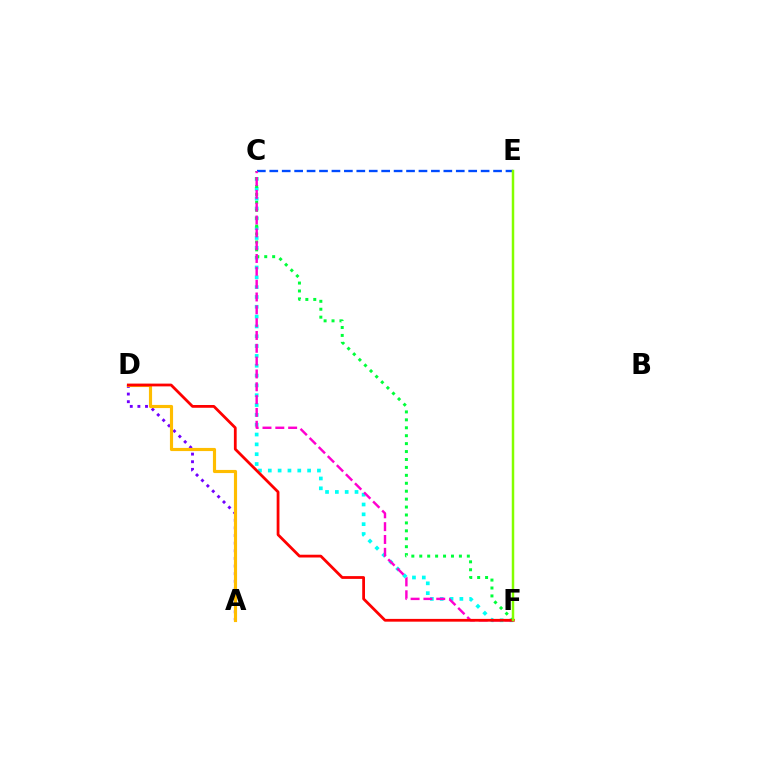{('C', 'F'): [{'color': '#00fff6', 'line_style': 'dotted', 'thickness': 2.67}, {'color': '#00ff39', 'line_style': 'dotted', 'thickness': 2.15}, {'color': '#ff00cf', 'line_style': 'dashed', 'thickness': 1.74}], ('C', 'E'): [{'color': '#004bff', 'line_style': 'dashed', 'thickness': 1.69}], ('A', 'D'): [{'color': '#7200ff', 'line_style': 'dotted', 'thickness': 2.07}, {'color': '#ffbd00', 'line_style': 'solid', 'thickness': 2.27}], ('D', 'F'): [{'color': '#ff0000', 'line_style': 'solid', 'thickness': 2.0}], ('E', 'F'): [{'color': '#84ff00', 'line_style': 'solid', 'thickness': 1.79}]}